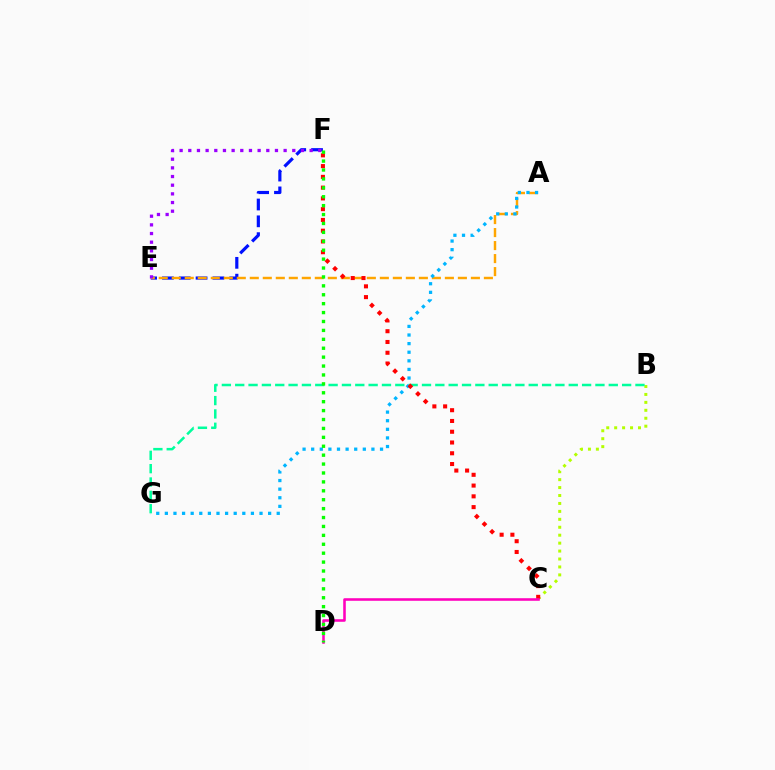{('B', 'C'): [{'color': '#b3ff00', 'line_style': 'dotted', 'thickness': 2.16}], ('E', 'F'): [{'color': '#0010ff', 'line_style': 'dashed', 'thickness': 2.29}, {'color': '#9b00ff', 'line_style': 'dotted', 'thickness': 2.35}], ('A', 'E'): [{'color': '#ffa500', 'line_style': 'dashed', 'thickness': 1.77}], ('B', 'G'): [{'color': '#00ff9d', 'line_style': 'dashed', 'thickness': 1.81}], ('A', 'G'): [{'color': '#00b5ff', 'line_style': 'dotted', 'thickness': 2.34}], ('C', 'F'): [{'color': '#ff0000', 'line_style': 'dotted', 'thickness': 2.93}], ('C', 'D'): [{'color': '#ff00bd', 'line_style': 'solid', 'thickness': 1.85}], ('D', 'F'): [{'color': '#08ff00', 'line_style': 'dotted', 'thickness': 2.42}]}